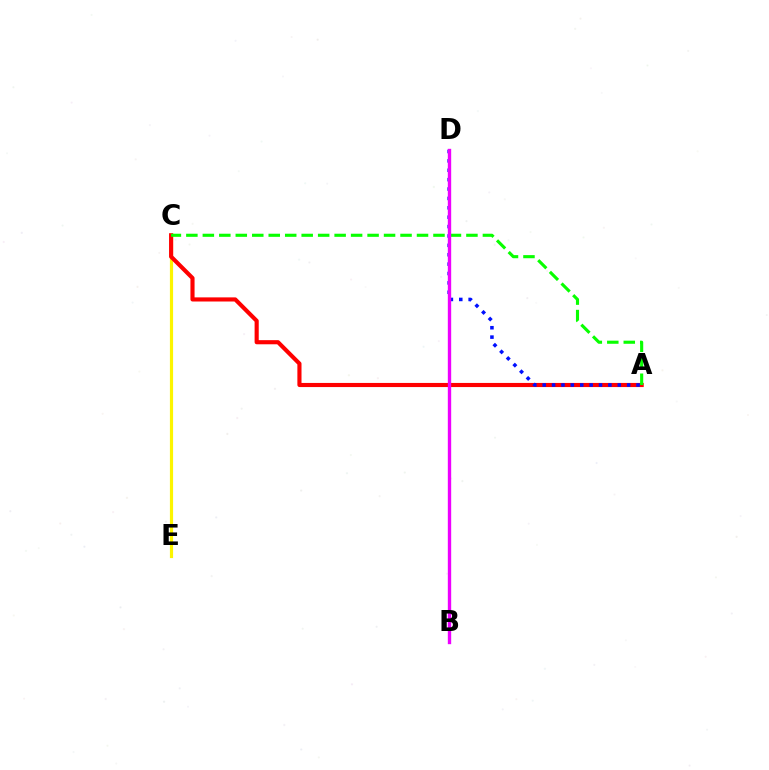{('C', 'E'): [{'color': '#00fff6', 'line_style': 'dotted', 'thickness': 1.91}, {'color': '#fcf500', 'line_style': 'solid', 'thickness': 2.29}], ('A', 'C'): [{'color': '#ff0000', 'line_style': 'solid', 'thickness': 2.97}, {'color': '#08ff00', 'line_style': 'dashed', 'thickness': 2.24}], ('A', 'D'): [{'color': '#0010ff', 'line_style': 'dotted', 'thickness': 2.55}], ('B', 'D'): [{'color': '#ee00ff', 'line_style': 'solid', 'thickness': 2.42}]}